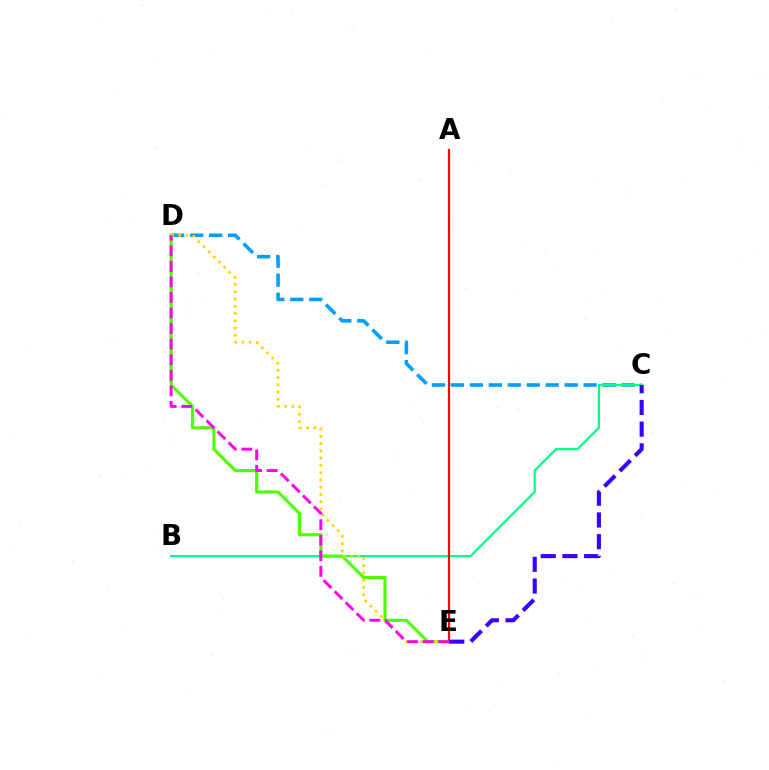{('C', 'D'): [{'color': '#009eff', 'line_style': 'dashed', 'thickness': 2.58}], ('B', 'C'): [{'color': '#00ff86', 'line_style': 'solid', 'thickness': 1.6}], ('D', 'E'): [{'color': '#4fff00', 'line_style': 'solid', 'thickness': 2.25}, {'color': '#ffd500', 'line_style': 'dotted', 'thickness': 1.97}, {'color': '#ff00ed', 'line_style': 'dashed', 'thickness': 2.11}], ('A', 'E'): [{'color': '#ff0000', 'line_style': 'solid', 'thickness': 1.58}], ('C', 'E'): [{'color': '#3700ff', 'line_style': 'dashed', 'thickness': 2.95}]}